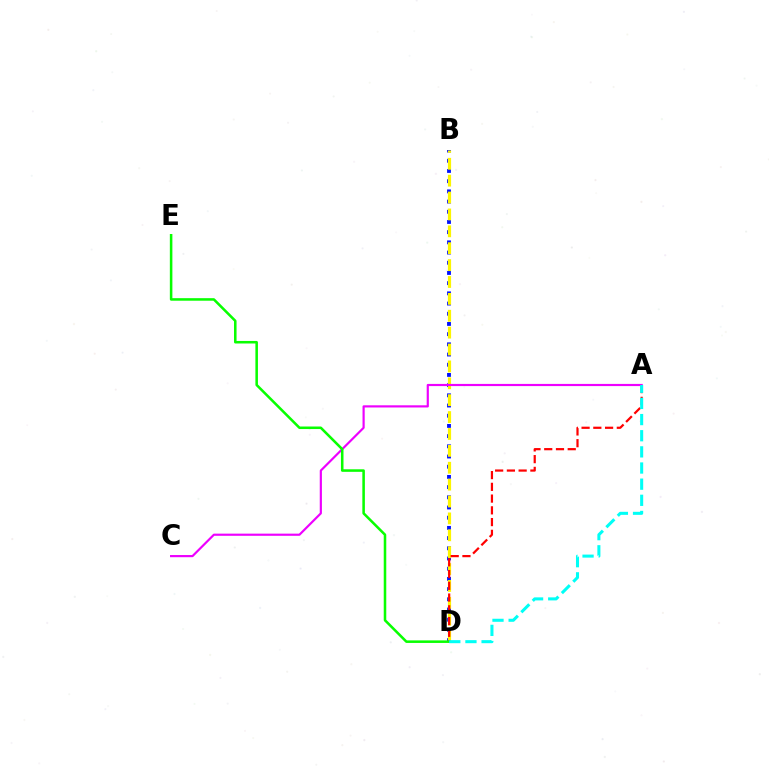{('B', 'D'): [{'color': '#0010ff', 'line_style': 'dotted', 'thickness': 2.77}, {'color': '#fcf500', 'line_style': 'dashed', 'thickness': 2.29}], ('A', 'C'): [{'color': '#ee00ff', 'line_style': 'solid', 'thickness': 1.57}], ('A', 'D'): [{'color': '#ff0000', 'line_style': 'dashed', 'thickness': 1.6}, {'color': '#00fff6', 'line_style': 'dashed', 'thickness': 2.19}], ('D', 'E'): [{'color': '#08ff00', 'line_style': 'solid', 'thickness': 1.83}]}